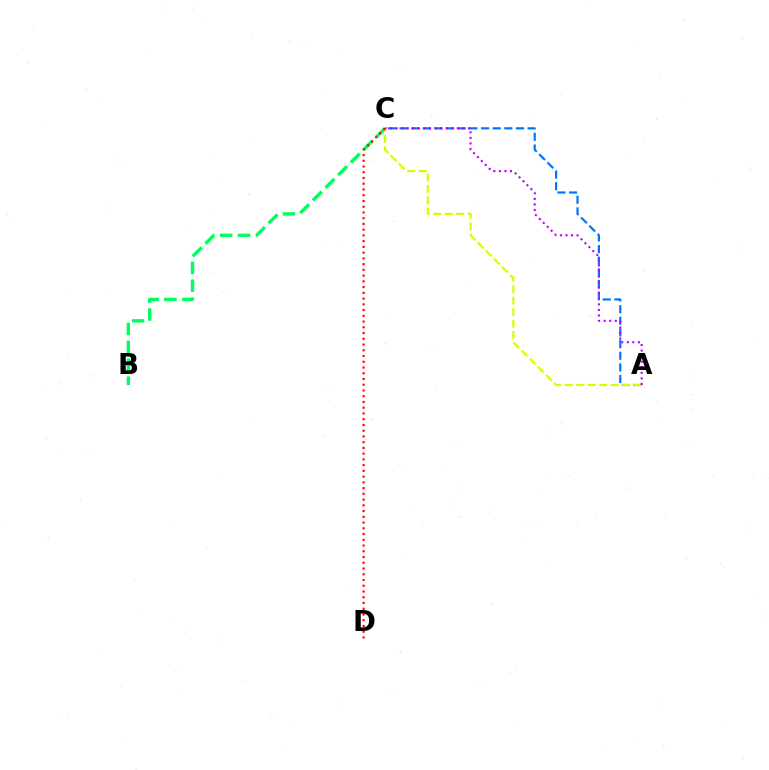{('A', 'C'): [{'color': '#0074ff', 'line_style': 'dashed', 'thickness': 1.58}, {'color': '#d1ff00', 'line_style': 'dashed', 'thickness': 1.56}, {'color': '#b900ff', 'line_style': 'dotted', 'thickness': 1.51}], ('B', 'C'): [{'color': '#00ff5c', 'line_style': 'dashed', 'thickness': 2.43}], ('C', 'D'): [{'color': '#ff0000', 'line_style': 'dotted', 'thickness': 1.56}]}